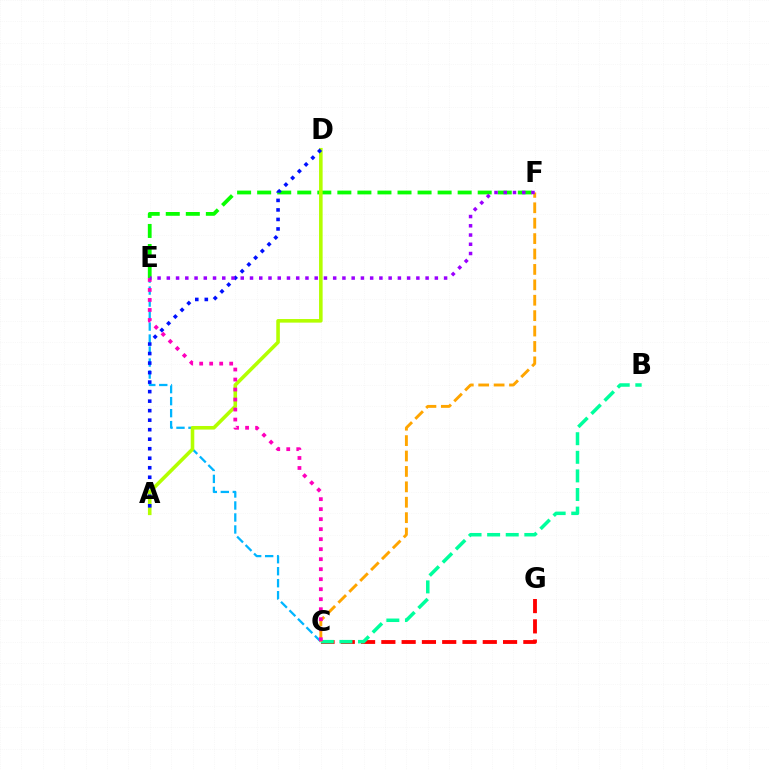{('C', 'G'): [{'color': '#ff0000', 'line_style': 'dashed', 'thickness': 2.76}], ('B', 'C'): [{'color': '#00ff9d', 'line_style': 'dashed', 'thickness': 2.53}], ('C', 'E'): [{'color': '#00b5ff', 'line_style': 'dashed', 'thickness': 1.63}, {'color': '#ff00bd', 'line_style': 'dotted', 'thickness': 2.72}], ('E', 'F'): [{'color': '#08ff00', 'line_style': 'dashed', 'thickness': 2.72}, {'color': '#9b00ff', 'line_style': 'dotted', 'thickness': 2.51}], ('A', 'D'): [{'color': '#b3ff00', 'line_style': 'solid', 'thickness': 2.58}, {'color': '#0010ff', 'line_style': 'dotted', 'thickness': 2.59}], ('C', 'F'): [{'color': '#ffa500', 'line_style': 'dashed', 'thickness': 2.09}]}